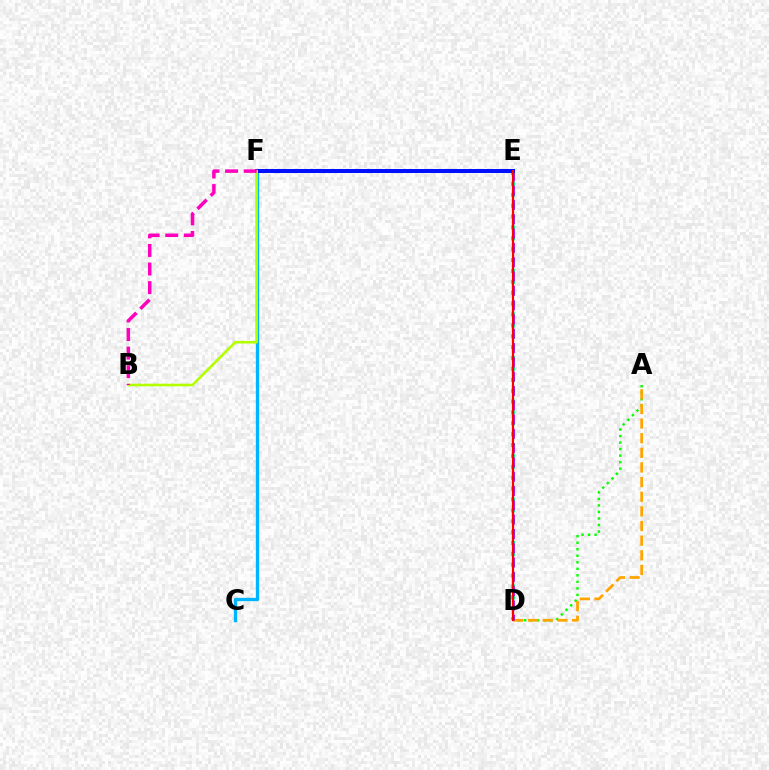{('A', 'D'): [{'color': '#08ff00', 'line_style': 'dotted', 'thickness': 1.77}, {'color': '#ffa500', 'line_style': 'dashed', 'thickness': 1.99}], ('D', 'E'): [{'color': '#00ff9d', 'line_style': 'dotted', 'thickness': 2.96}, {'color': '#9b00ff', 'line_style': 'dashed', 'thickness': 1.94}, {'color': '#ff0000', 'line_style': 'solid', 'thickness': 1.59}], ('C', 'F'): [{'color': '#00b5ff', 'line_style': 'solid', 'thickness': 2.38}], ('E', 'F'): [{'color': '#0010ff', 'line_style': 'solid', 'thickness': 2.88}], ('B', 'F'): [{'color': '#b3ff00', 'line_style': 'solid', 'thickness': 1.87}, {'color': '#ff00bd', 'line_style': 'dashed', 'thickness': 2.52}]}